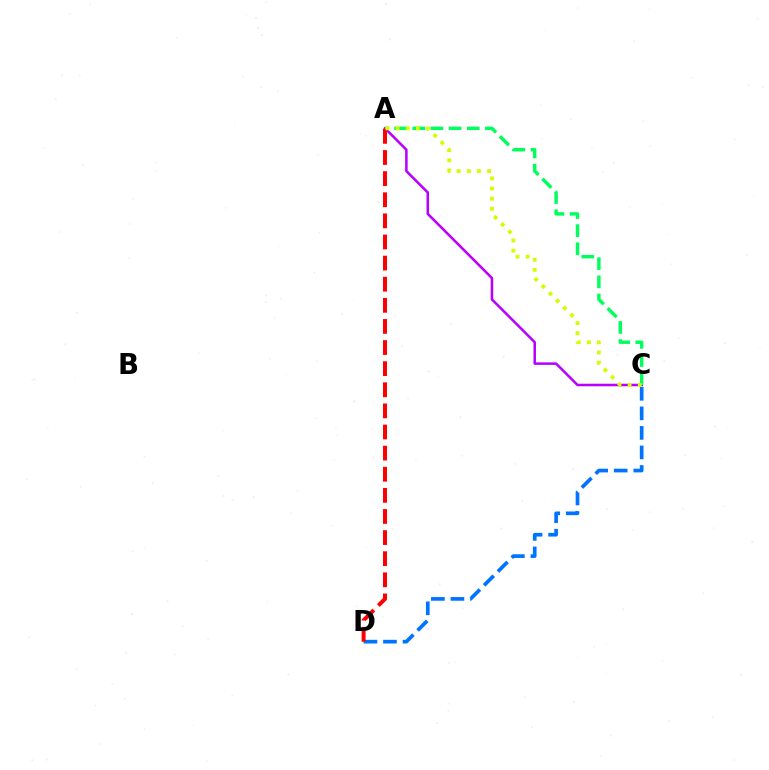{('A', 'C'): [{'color': '#b900ff', 'line_style': 'solid', 'thickness': 1.83}, {'color': '#00ff5c', 'line_style': 'dashed', 'thickness': 2.47}, {'color': '#d1ff00', 'line_style': 'dotted', 'thickness': 2.76}], ('C', 'D'): [{'color': '#0074ff', 'line_style': 'dashed', 'thickness': 2.65}], ('A', 'D'): [{'color': '#ff0000', 'line_style': 'dashed', 'thickness': 2.87}]}